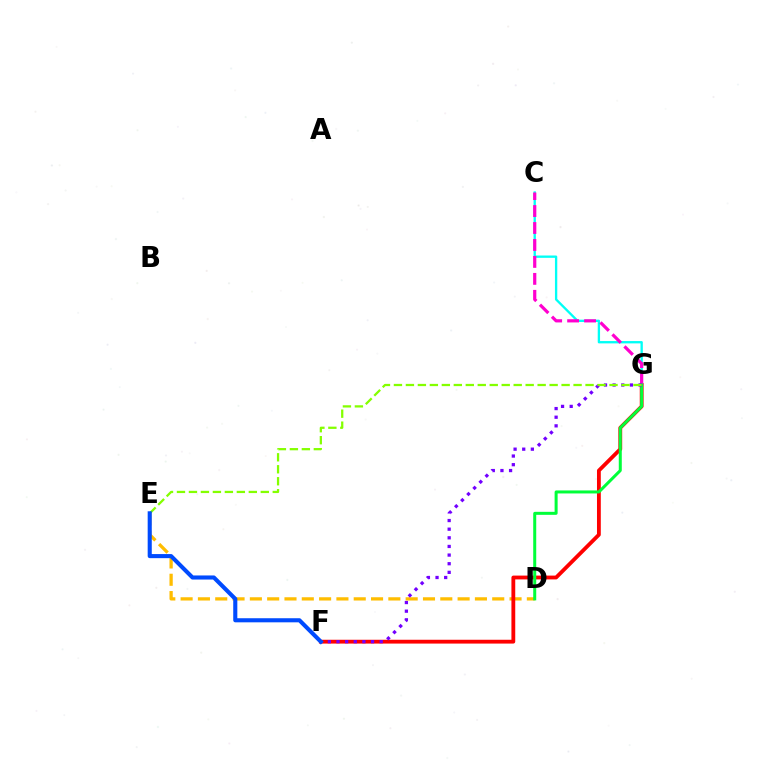{('D', 'E'): [{'color': '#ffbd00', 'line_style': 'dashed', 'thickness': 2.35}], ('F', 'G'): [{'color': '#ff0000', 'line_style': 'solid', 'thickness': 2.75}, {'color': '#7200ff', 'line_style': 'dotted', 'thickness': 2.35}], ('C', 'G'): [{'color': '#00fff6', 'line_style': 'solid', 'thickness': 1.68}, {'color': '#ff00cf', 'line_style': 'dashed', 'thickness': 2.3}], ('D', 'G'): [{'color': '#00ff39', 'line_style': 'solid', 'thickness': 2.17}], ('E', 'G'): [{'color': '#84ff00', 'line_style': 'dashed', 'thickness': 1.63}], ('E', 'F'): [{'color': '#004bff', 'line_style': 'solid', 'thickness': 2.95}]}